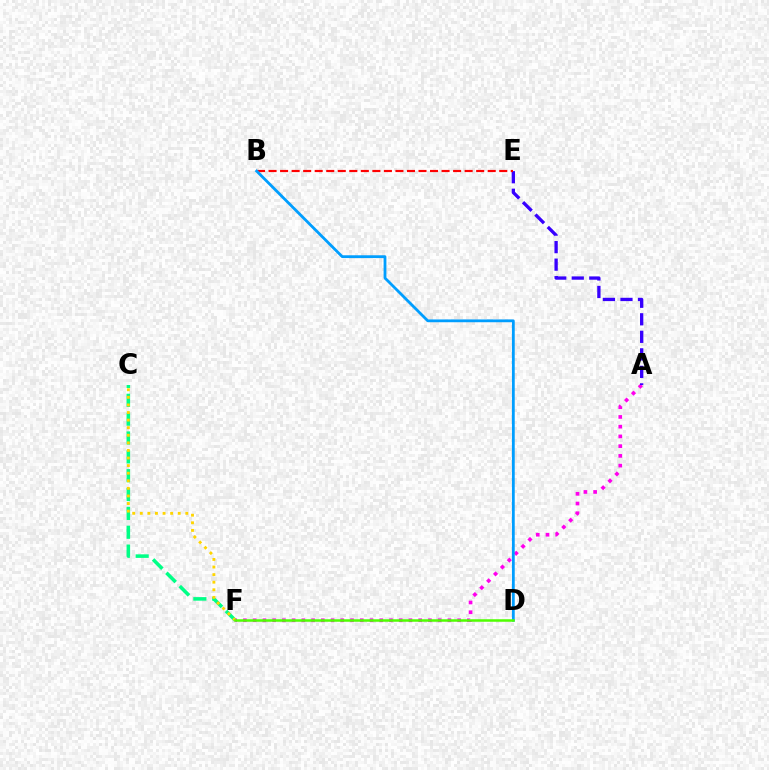{('C', 'F'): [{'color': '#00ff86', 'line_style': 'dashed', 'thickness': 2.56}, {'color': '#ffd500', 'line_style': 'dotted', 'thickness': 2.06}], ('A', 'F'): [{'color': '#ff00ed', 'line_style': 'dotted', 'thickness': 2.65}], ('A', 'E'): [{'color': '#3700ff', 'line_style': 'dashed', 'thickness': 2.38}], ('B', 'E'): [{'color': '#ff0000', 'line_style': 'dashed', 'thickness': 1.57}], ('B', 'D'): [{'color': '#009eff', 'line_style': 'solid', 'thickness': 2.01}], ('D', 'F'): [{'color': '#4fff00', 'line_style': 'solid', 'thickness': 1.81}]}